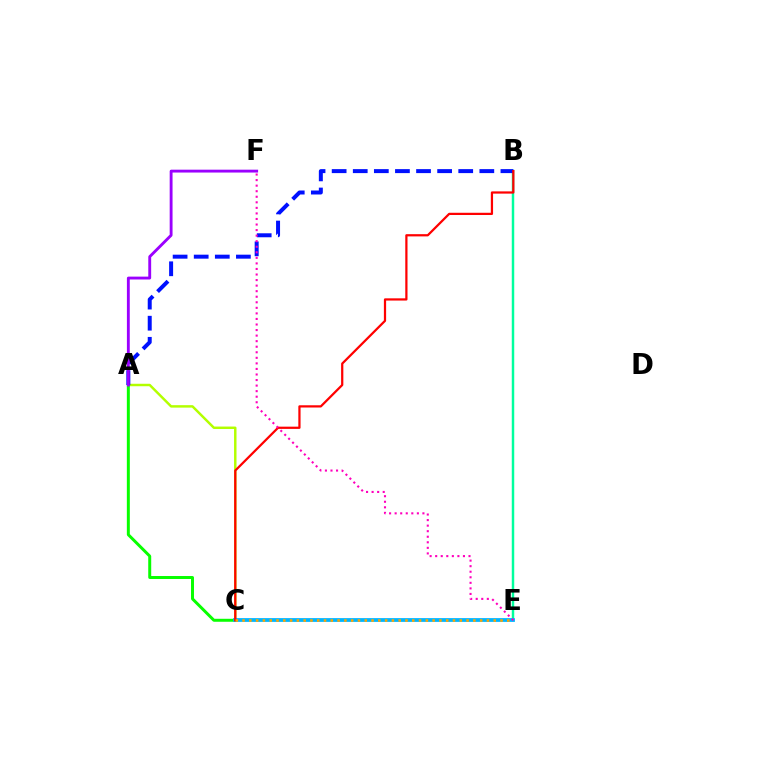{('B', 'E'): [{'color': '#00ff9d', 'line_style': 'solid', 'thickness': 1.77}], ('A', 'C'): [{'color': '#b3ff00', 'line_style': 'solid', 'thickness': 1.77}, {'color': '#08ff00', 'line_style': 'solid', 'thickness': 2.14}], ('A', 'B'): [{'color': '#0010ff', 'line_style': 'dashed', 'thickness': 2.87}], ('C', 'E'): [{'color': '#00b5ff', 'line_style': 'solid', 'thickness': 2.71}, {'color': '#ffa500', 'line_style': 'dotted', 'thickness': 1.84}], ('A', 'F'): [{'color': '#9b00ff', 'line_style': 'solid', 'thickness': 2.06}], ('B', 'C'): [{'color': '#ff0000', 'line_style': 'solid', 'thickness': 1.61}], ('E', 'F'): [{'color': '#ff00bd', 'line_style': 'dotted', 'thickness': 1.51}]}